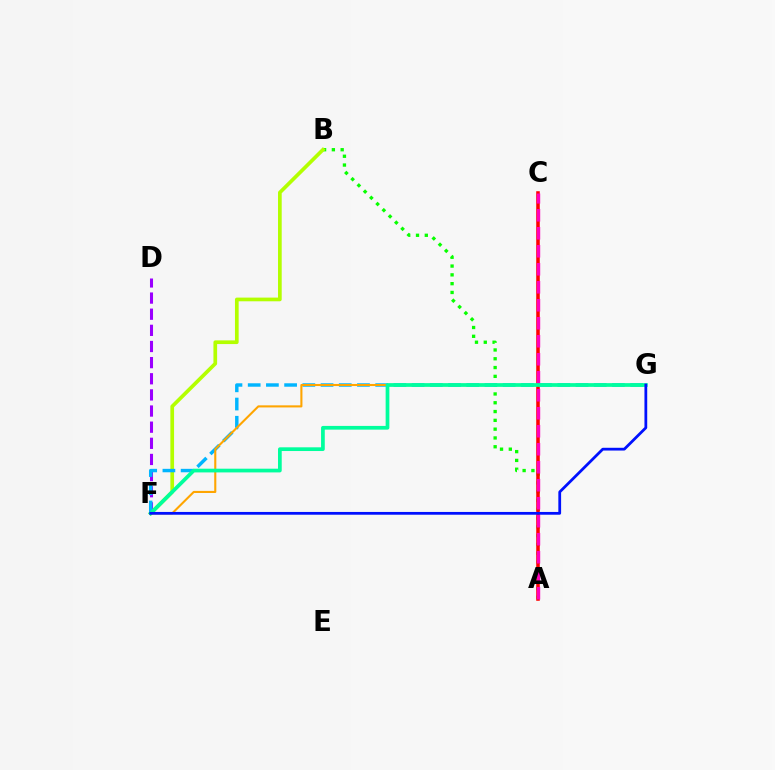{('A', 'B'): [{'color': '#08ff00', 'line_style': 'dotted', 'thickness': 2.39}], ('A', 'C'): [{'color': '#ff0000', 'line_style': 'solid', 'thickness': 2.56}, {'color': '#ff00bd', 'line_style': 'dashed', 'thickness': 2.44}], ('D', 'F'): [{'color': '#9b00ff', 'line_style': 'dashed', 'thickness': 2.19}], ('B', 'F'): [{'color': '#b3ff00', 'line_style': 'solid', 'thickness': 2.66}], ('F', 'G'): [{'color': '#00b5ff', 'line_style': 'dashed', 'thickness': 2.47}, {'color': '#ffa500', 'line_style': 'solid', 'thickness': 1.51}, {'color': '#00ff9d', 'line_style': 'solid', 'thickness': 2.68}, {'color': '#0010ff', 'line_style': 'solid', 'thickness': 1.99}]}